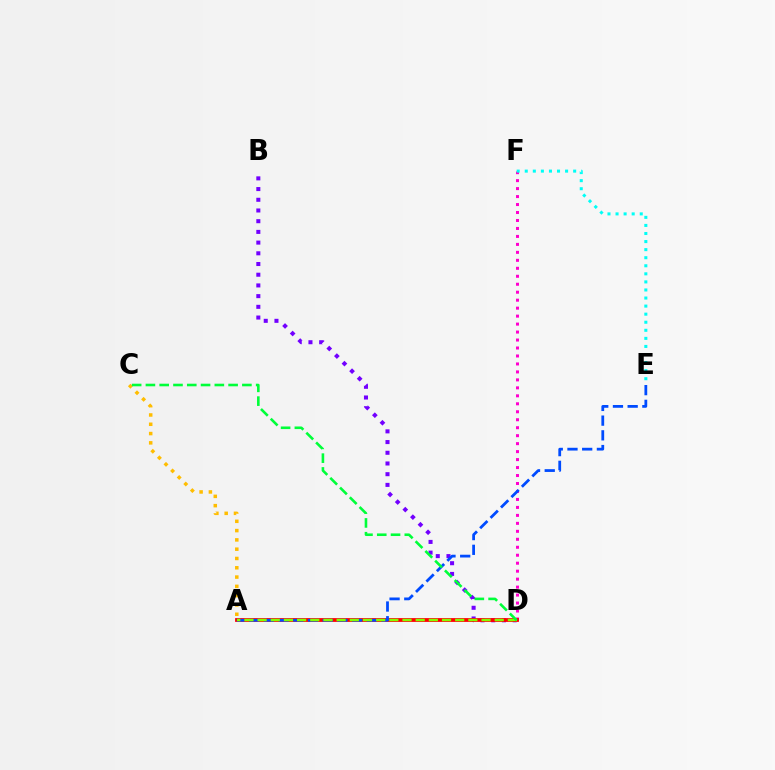{('D', 'F'): [{'color': '#ff00cf', 'line_style': 'dotted', 'thickness': 2.17}], ('A', 'C'): [{'color': '#ffbd00', 'line_style': 'dotted', 'thickness': 2.53}], ('E', 'F'): [{'color': '#00fff6', 'line_style': 'dotted', 'thickness': 2.19}], ('B', 'D'): [{'color': '#7200ff', 'line_style': 'dotted', 'thickness': 2.91}], ('A', 'D'): [{'color': '#ff0000', 'line_style': 'solid', 'thickness': 2.73}, {'color': '#84ff00', 'line_style': 'dashed', 'thickness': 1.79}], ('A', 'E'): [{'color': '#004bff', 'line_style': 'dashed', 'thickness': 2.0}], ('C', 'D'): [{'color': '#00ff39', 'line_style': 'dashed', 'thickness': 1.87}]}